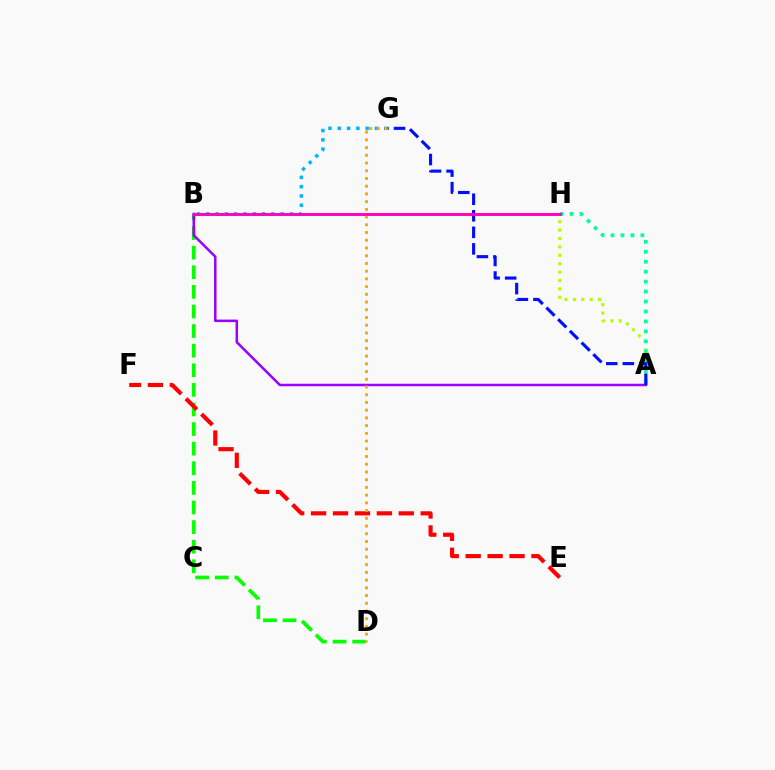{('A', 'H'): [{'color': '#b3ff00', 'line_style': 'dotted', 'thickness': 2.28}, {'color': '#00ff9d', 'line_style': 'dotted', 'thickness': 2.71}], ('B', 'D'): [{'color': '#08ff00', 'line_style': 'dashed', 'thickness': 2.66}], ('E', 'F'): [{'color': '#ff0000', 'line_style': 'dashed', 'thickness': 2.98}], ('A', 'B'): [{'color': '#9b00ff', 'line_style': 'solid', 'thickness': 1.8}], ('B', 'G'): [{'color': '#00b5ff', 'line_style': 'dotted', 'thickness': 2.53}], ('A', 'G'): [{'color': '#0010ff', 'line_style': 'dashed', 'thickness': 2.25}], ('D', 'G'): [{'color': '#ffa500', 'line_style': 'dotted', 'thickness': 2.1}], ('B', 'H'): [{'color': '#ff00bd', 'line_style': 'solid', 'thickness': 2.08}]}